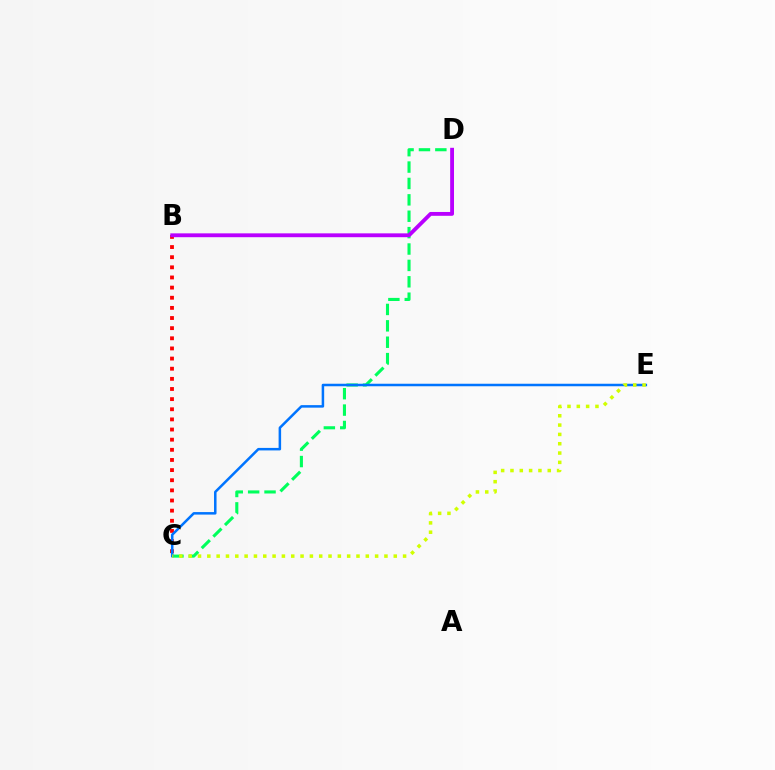{('C', 'D'): [{'color': '#00ff5c', 'line_style': 'dashed', 'thickness': 2.23}], ('B', 'C'): [{'color': '#ff0000', 'line_style': 'dotted', 'thickness': 2.75}], ('C', 'E'): [{'color': '#0074ff', 'line_style': 'solid', 'thickness': 1.81}, {'color': '#d1ff00', 'line_style': 'dotted', 'thickness': 2.53}], ('B', 'D'): [{'color': '#b900ff', 'line_style': 'solid', 'thickness': 2.77}]}